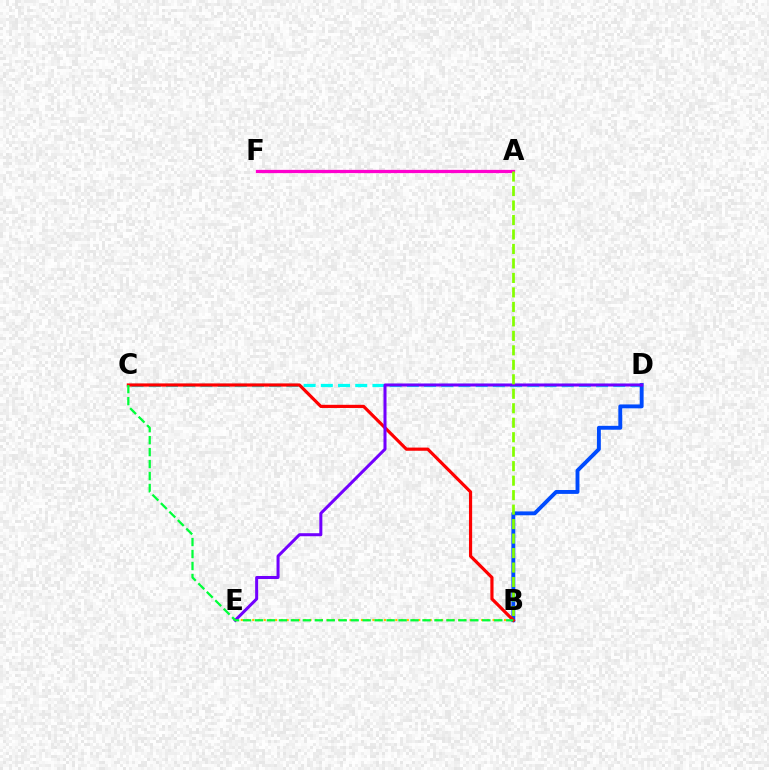{('B', 'E'): [{'color': '#ffbd00', 'line_style': 'dotted', 'thickness': 1.56}], ('C', 'D'): [{'color': '#00fff6', 'line_style': 'dashed', 'thickness': 2.34}], ('A', 'F'): [{'color': '#ff00cf', 'line_style': 'solid', 'thickness': 2.34}], ('B', 'D'): [{'color': '#004bff', 'line_style': 'solid', 'thickness': 2.8}], ('B', 'C'): [{'color': '#ff0000', 'line_style': 'solid', 'thickness': 2.28}, {'color': '#00ff39', 'line_style': 'dashed', 'thickness': 1.63}], ('D', 'E'): [{'color': '#7200ff', 'line_style': 'solid', 'thickness': 2.18}], ('A', 'B'): [{'color': '#84ff00', 'line_style': 'dashed', 'thickness': 1.97}]}